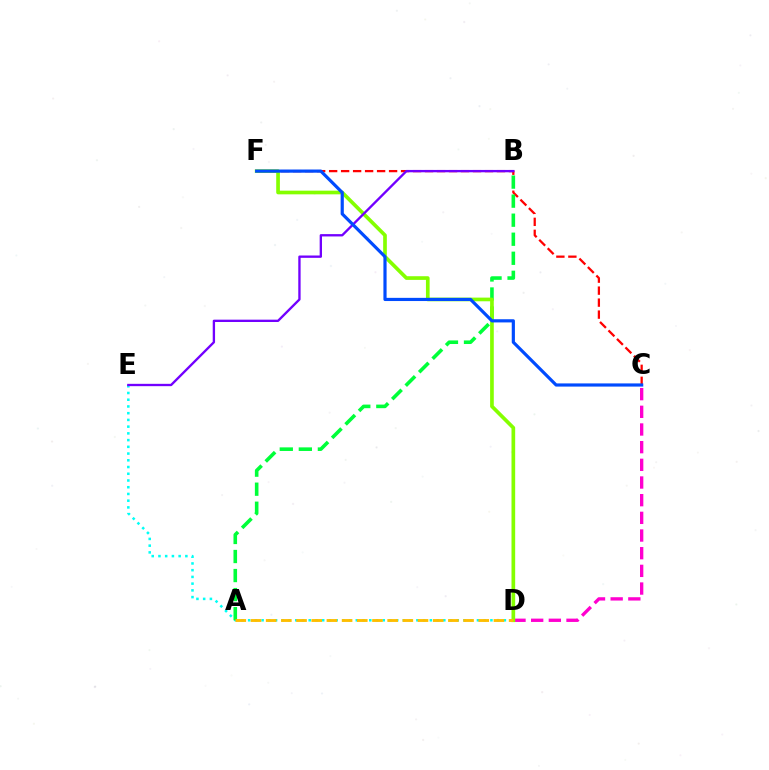{('C', 'D'): [{'color': '#ff00cf', 'line_style': 'dashed', 'thickness': 2.4}], ('D', 'E'): [{'color': '#00fff6', 'line_style': 'dotted', 'thickness': 1.83}], ('C', 'F'): [{'color': '#ff0000', 'line_style': 'dashed', 'thickness': 1.63}, {'color': '#004bff', 'line_style': 'solid', 'thickness': 2.29}], ('A', 'B'): [{'color': '#00ff39', 'line_style': 'dashed', 'thickness': 2.59}], ('D', 'F'): [{'color': '#84ff00', 'line_style': 'solid', 'thickness': 2.64}], ('A', 'D'): [{'color': '#ffbd00', 'line_style': 'dashed', 'thickness': 2.06}], ('B', 'E'): [{'color': '#7200ff', 'line_style': 'solid', 'thickness': 1.68}]}